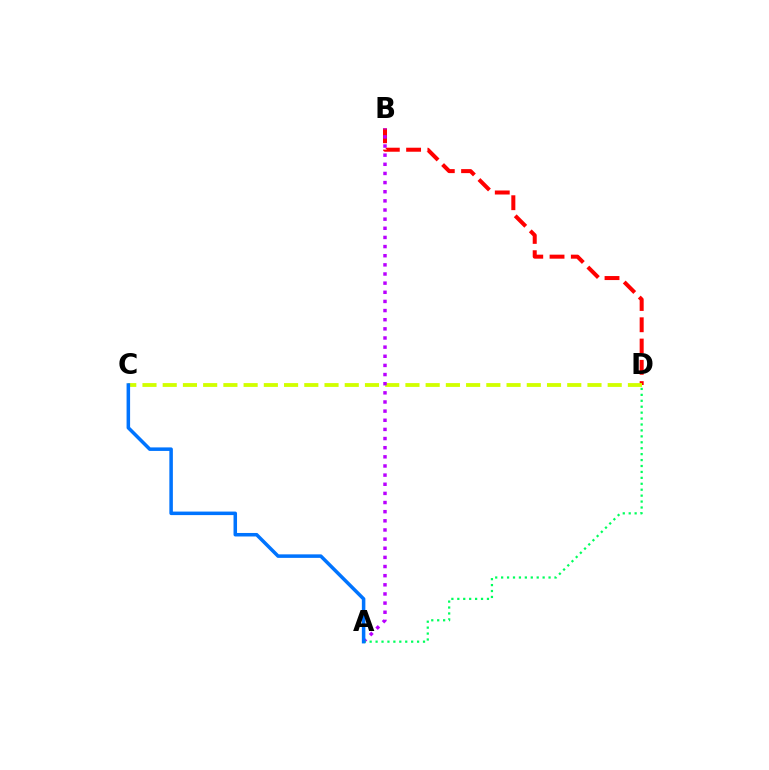{('B', 'D'): [{'color': '#ff0000', 'line_style': 'dashed', 'thickness': 2.89}], ('C', 'D'): [{'color': '#d1ff00', 'line_style': 'dashed', 'thickness': 2.75}], ('A', 'B'): [{'color': '#b900ff', 'line_style': 'dotted', 'thickness': 2.48}], ('A', 'D'): [{'color': '#00ff5c', 'line_style': 'dotted', 'thickness': 1.61}], ('A', 'C'): [{'color': '#0074ff', 'line_style': 'solid', 'thickness': 2.53}]}